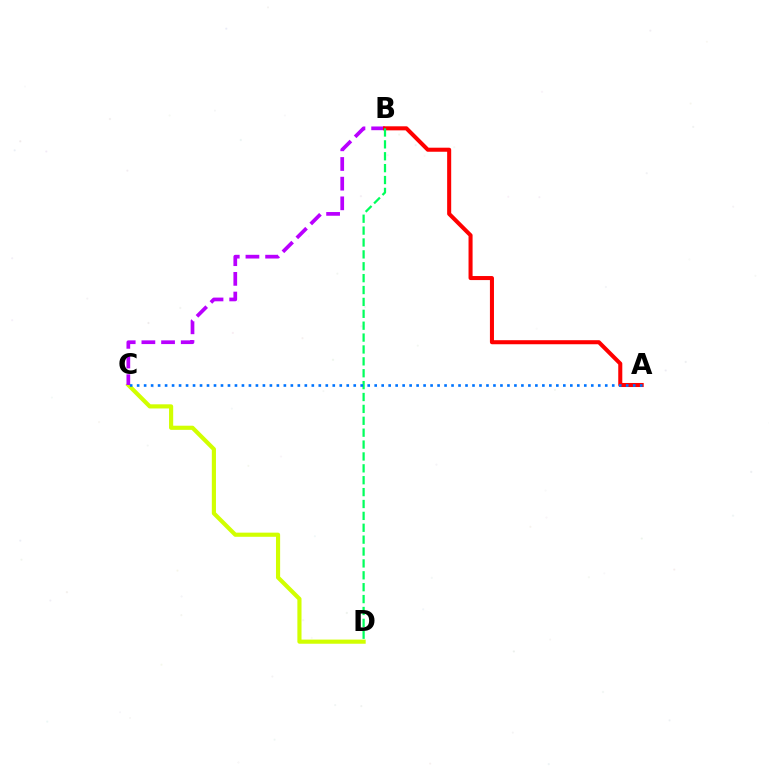{('C', 'D'): [{'color': '#d1ff00', 'line_style': 'solid', 'thickness': 2.98}], ('B', 'C'): [{'color': '#b900ff', 'line_style': 'dashed', 'thickness': 2.67}], ('A', 'B'): [{'color': '#ff0000', 'line_style': 'solid', 'thickness': 2.91}], ('B', 'D'): [{'color': '#00ff5c', 'line_style': 'dashed', 'thickness': 1.61}], ('A', 'C'): [{'color': '#0074ff', 'line_style': 'dotted', 'thickness': 1.9}]}